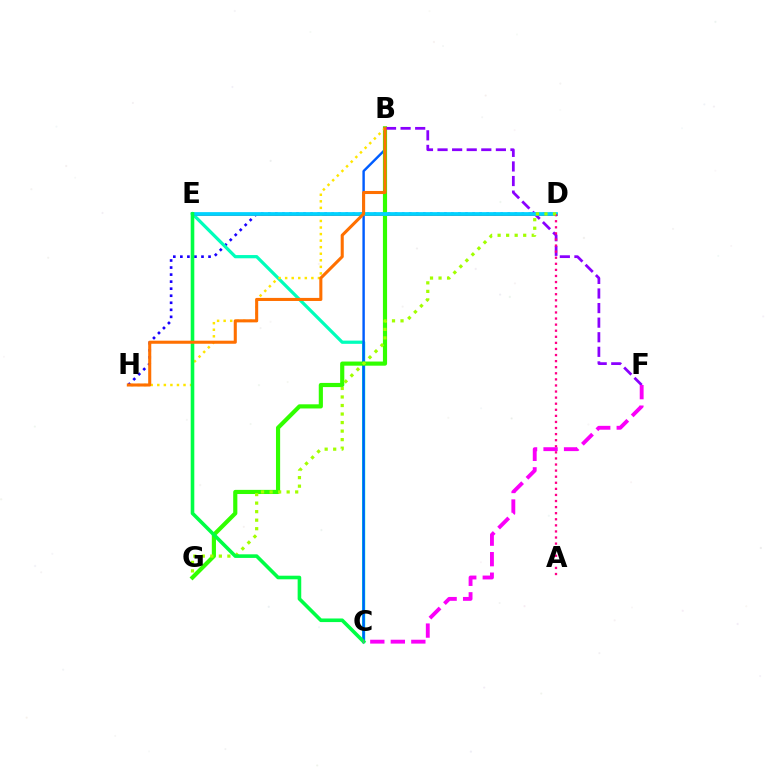{('D', 'H'): [{'color': '#1900ff', 'line_style': 'dotted', 'thickness': 1.91}], ('C', 'E'): [{'color': '#00ffbb', 'line_style': 'solid', 'thickness': 2.32}, {'color': '#00ff45', 'line_style': 'solid', 'thickness': 2.59}], ('B', 'C'): [{'color': '#005dff', 'line_style': 'solid', 'thickness': 1.75}], ('D', 'E'): [{'color': '#ff0000', 'line_style': 'solid', 'thickness': 1.93}, {'color': '#00d3ff', 'line_style': 'solid', 'thickness': 2.69}], ('B', 'G'): [{'color': '#31ff00', 'line_style': 'solid', 'thickness': 2.99}], ('B', 'H'): [{'color': '#ffe600', 'line_style': 'dotted', 'thickness': 1.78}, {'color': '#ff7000', 'line_style': 'solid', 'thickness': 2.21}], ('B', 'F'): [{'color': '#8a00ff', 'line_style': 'dashed', 'thickness': 1.98}], ('A', 'D'): [{'color': '#ff0088', 'line_style': 'dotted', 'thickness': 1.65}], ('D', 'G'): [{'color': '#a2ff00', 'line_style': 'dotted', 'thickness': 2.32}], ('C', 'F'): [{'color': '#fa00f9', 'line_style': 'dashed', 'thickness': 2.79}]}